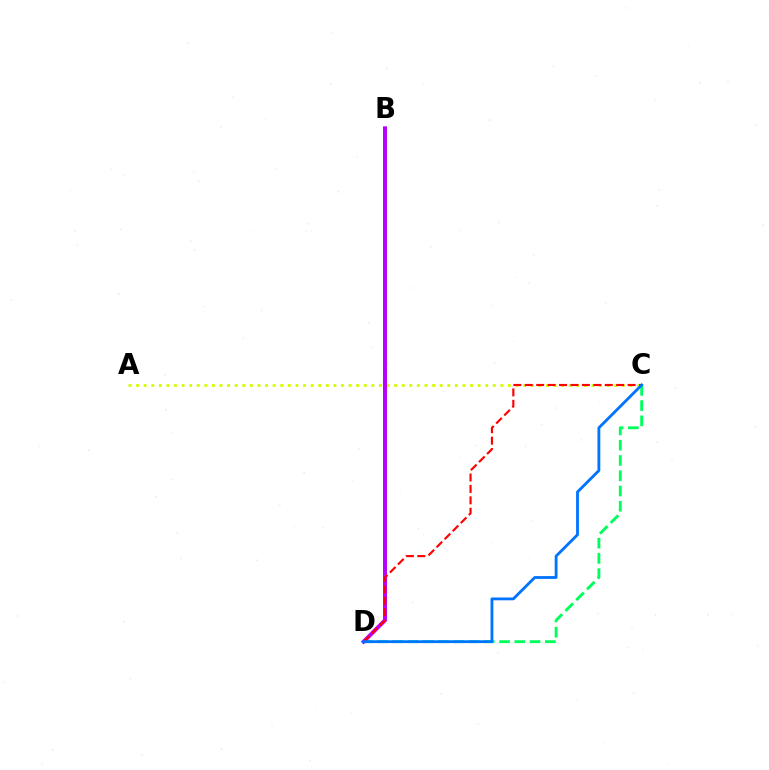{('C', 'D'): [{'color': '#00ff5c', 'line_style': 'dashed', 'thickness': 2.07}, {'color': '#ff0000', 'line_style': 'dashed', 'thickness': 1.55}, {'color': '#0074ff', 'line_style': 'solid', 'thickness': 2.04}], ('A', 'C'): [{'color': '#d1ff00', 'line_style': 'dotted', 'thickness': 2.06}], ('B', 'D'): [{'color': '#b900ff', 'line_style': 'solid', 'thickness': 2.86}]}